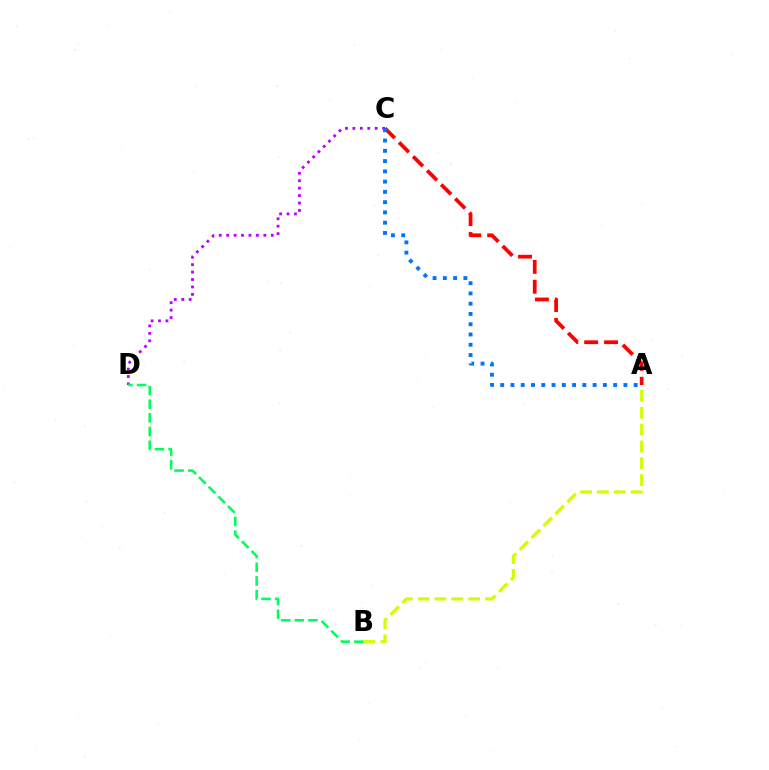{('C', 'D'): [{'color': '#b900ff', 'line_style': 'dotted', 'thickness': 2.02}], ('A', 'C'): [{'color': '#ff0000', 'line_style': 'dashed', 'thickness': 2.7}, {'color': '#0074ff', 'line_style': 'dotted', 'thickness': 2.79}], ('A', 'B'): [{'color': '#d1ff00', 'line_style': 'dashed', 'thickness': 2.29}], ('B', 'D'): [{'color': '#00ff5c', 'line_style': 'dashed', 'thickness': 1.86}]}